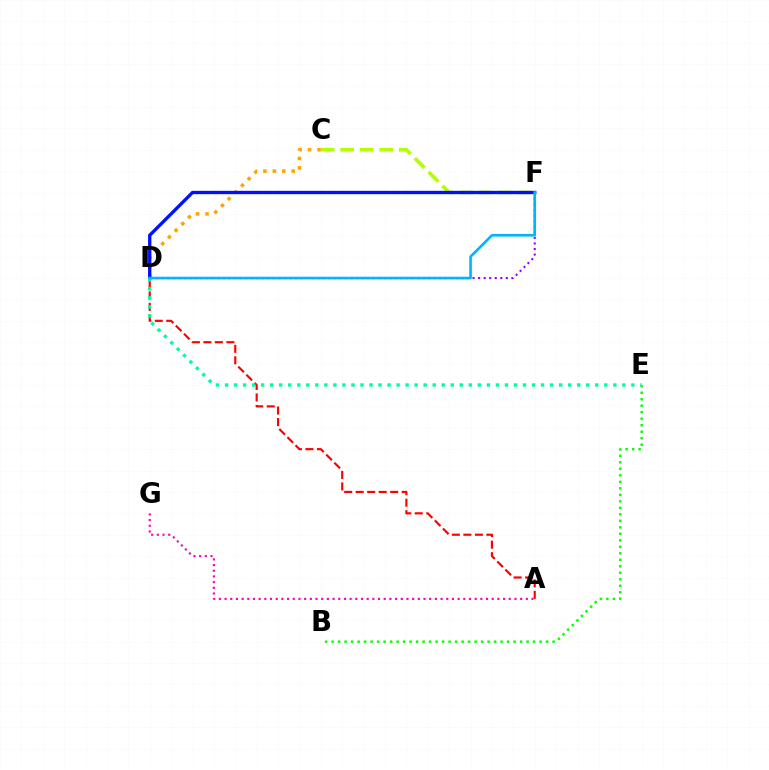{('C', 'F'): [{'color': '#b3ff00', 'line_style': 'dashed', 'thickness': 2.65}], ('C', 'D'): [{'color': '#ffa500', 'line_style': 'dotted', 'thickness': 2.57}], ('B', 'E'): [{'color': '#08ff00', 'line_style': 'dotted', 'thickness': 1.77}], ('D', 'F'): [{'color': '#9b00ff', 'line_style': 'dotted', 'thickness': 1.51}, {'color': '#0010ff', 'line_style': 'solid', 'thickness': 2.41}, {'color': '#00b5ff', 'line_style': 'solid', 'thickness': 1.9}], ('A', 'D'): [{'color': '#ff0000', 'line_style': 'dashed', 'thickness': 1.56}], ('D', 'E'): [{'color': '#00ff9d', 'line_style': 'dotted', 'thickness': 2.45}], ('A', 'G'): [{'color': '#ff00bd', 'line_style': 'dotted', 'thickness': 1.54}]}